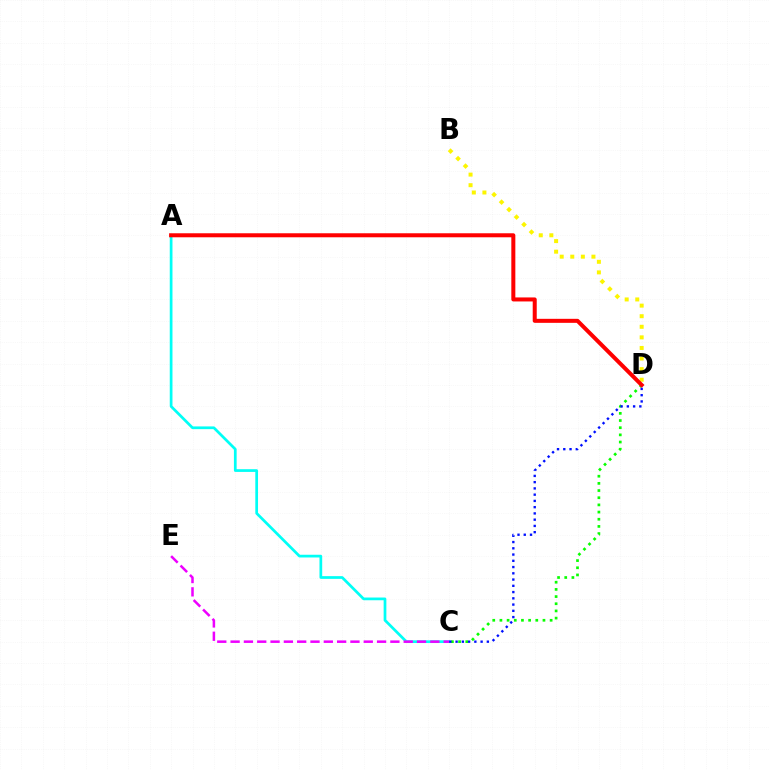{('A', 'C'): [{'color': '#00fff6', 'line_style': 'solid', 'thickness': 1.96}], ('B', 'D'): [{'color': '#fcf500', 'line_style': 'dotted', 'thickness': 2.88}], ('C', 'D'): [{'color': '#08ff00', 'line_style': 'dotted', 'thickness': 1.95}, {'color': '#0010ff', 'line_style': 'dotted', 'thickness': 1.7}], ('C', 'E'): [{'color': '#ee00ff', 'line_style': 'dashed', 'thickness': 1.81}], ('A', 'D'): [{'color': '#ff0000', 'line_style': 'solid', 'thickness': 2.89}]}